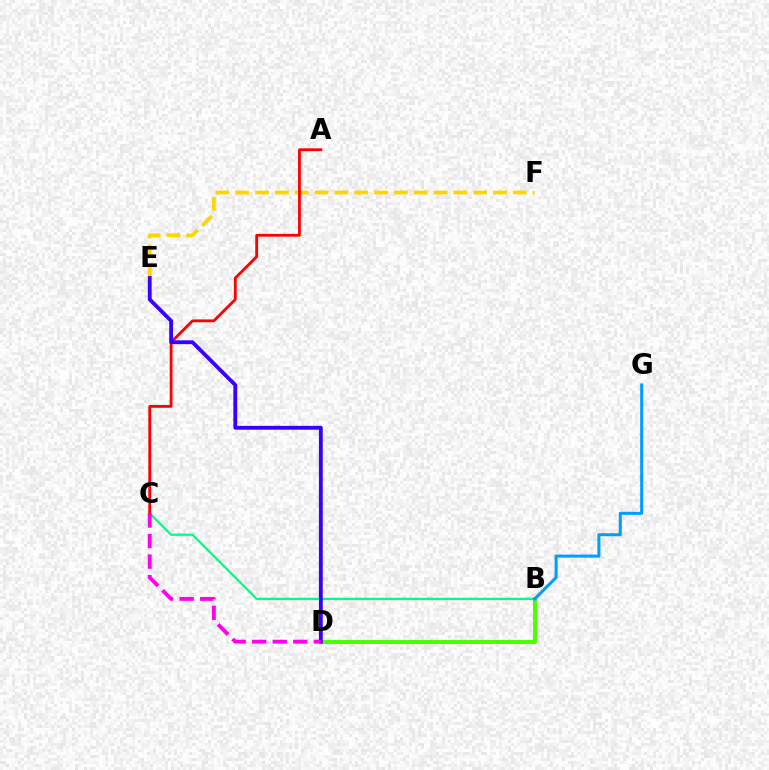{('E', 'F'): [{'color': '#ffd500', 'line_style': 'dashed', 'thickness': 2.69}], ('B', 'C'): [{'color': '#00ff86', 'line_style': 'solid', 'thickness': 1.65}], ('B', 'D'): [{'color': '#4fff00', 'line_style': 'solid', 'thickness': 2.87}], ('B', 'G'): [{'color': '#009eff', 'line_style': 'solid', 'thickness': 2.19}], ('A', 'C'): [{'color': '#ff0000', 'line_style': 'solid', 'thickness': 2.02}], ('D', 'E'): [{'color': '#3700ff', 'line_style': 'solid', 'thickness': 2.76}], ('C', 'D'): [{'color': '#ff00ed', 'line_style': 'dashed', 'thickness': 2.79}]}